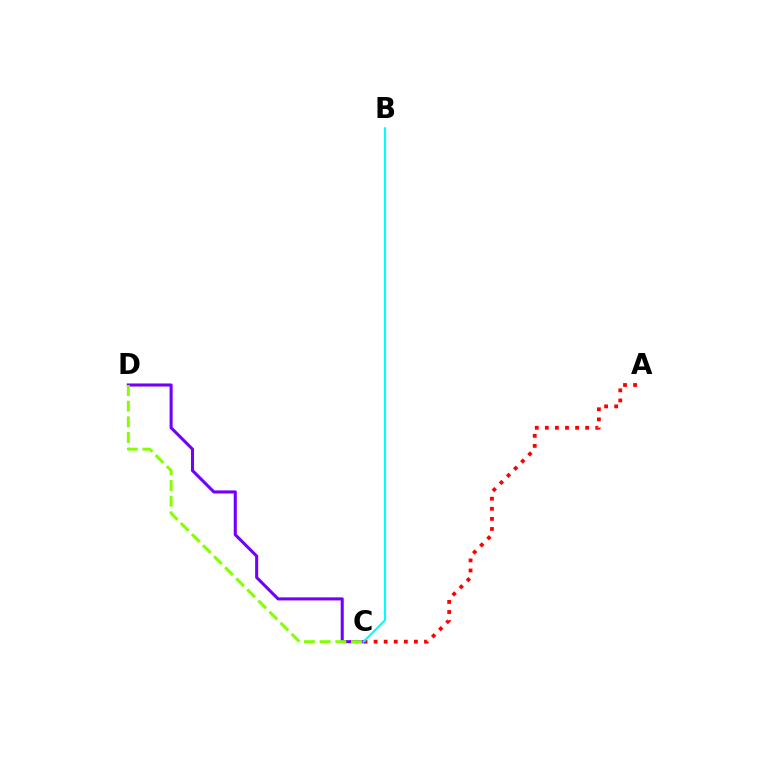{('A', 'C'): [{'color': '#ff0000', 'line_style': 'dotted', 'thickness': 2.74}], ('C', 'D'): [{'color': '#7200ff', 'line_style': 'solid', 'thickness': 2.21}, {'color': '#84ff00', 'line_style': 'dashed', 'thickness': 2.13}], ('B', 'C'): [{'color': '#00fff6', 'line_style': 'solid', 'thickness': 1.53}]}